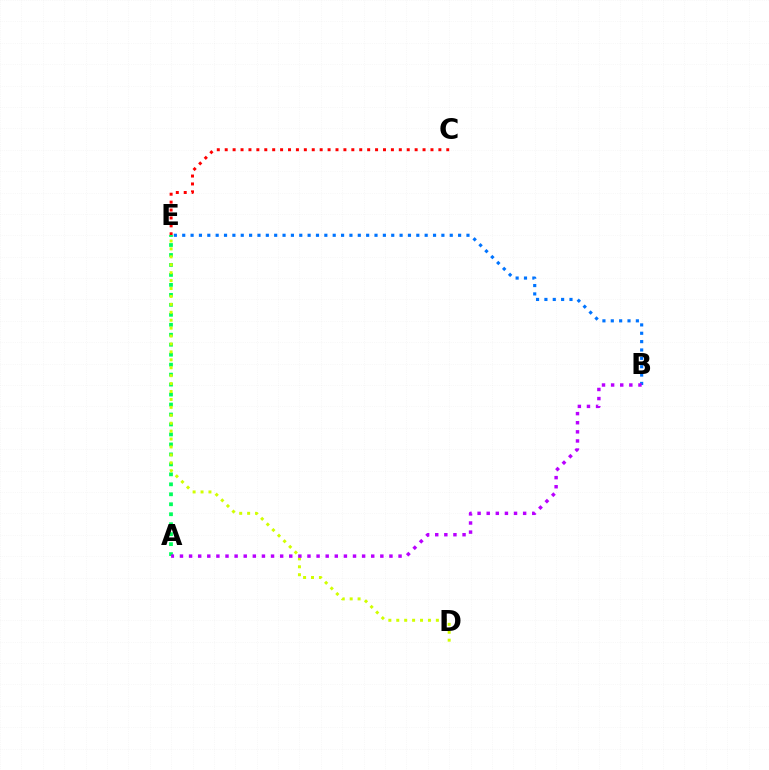{('C', 'E'): [{'color': '#ff0000', 'line_style': 'dotted', 'thickness': 2.15}], ('B', 'E'): [{'color': '#0074ff', 'line_style': 'dotted', 'thickness': 2.27}], ('A', 'E'): [{'color': '#00ff5c', 'line_style': 'dotted', 'thickness': 2.71}], ('D', 'E'): [{'color': '#d1ff00', 'line_style': 'dotted', 'thickness': 2.15}], ('A', 'B'): [{'color': '#b900ff', 'line_style': 'dotted', 'thickness': 2.47}]}